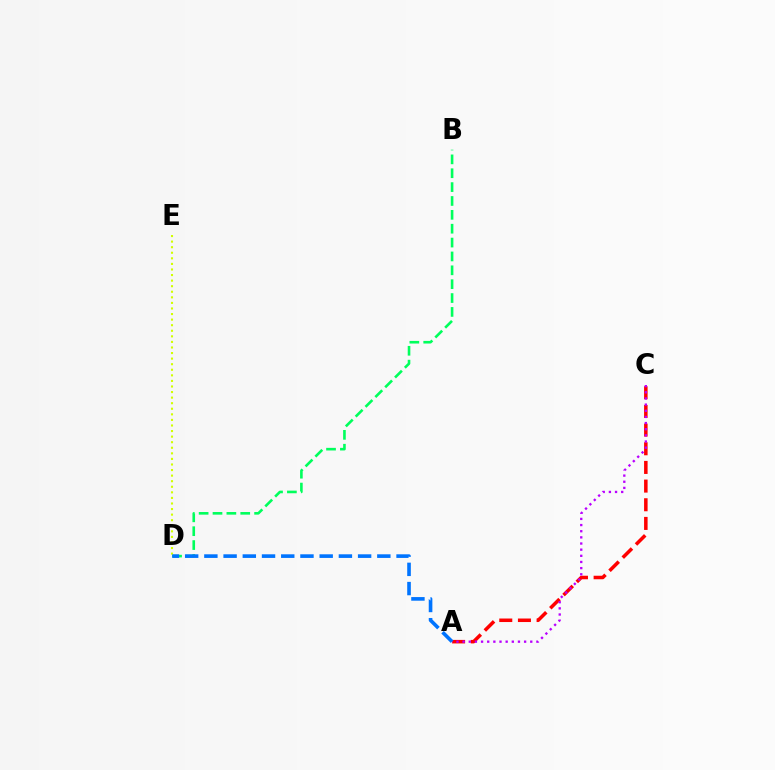{('D', 'E'): [{'color': '#d1ff00', 'line_style': 'dotted', 'thickness': 1.51}], ('B', 'D'): [{'color': '#00ff5c', 'line_style': 'dashed', 'thickness': 1.88}], ('A', 'C'): [{'color': '#ff0000', 'line_style': 'dashed', 'thickness': 2.54}, {'color': '#b900ff', 'line_style': 'dotted', 'thickness': 1.67}], ('A', 'D'): [{'color': '#0074ff', 'line_style': 'dashed', 'thickness': 2.61}]}